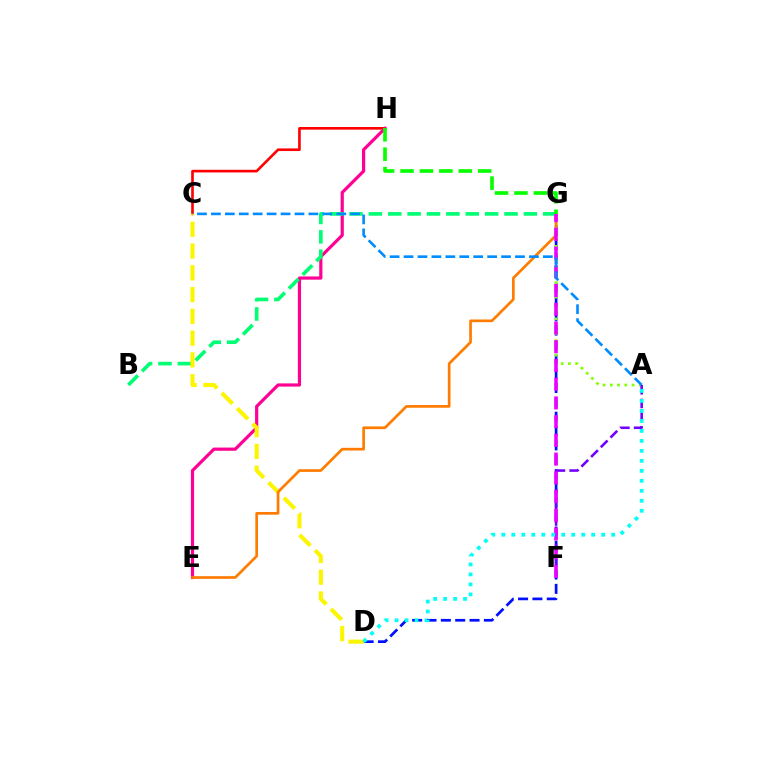{('D', 'G'): [{'color': '#0010ff', 'line_style': 'dashed', 'thickness': 1.95}], ('A', 'G'): [{'color': '#84ff00', 'line_style': 'dotted', 'thickness': 1.97}], ('C', 'H'): [{'color': '#ff0000', 'line_style': 'solid', 'thickness': 1.9}], ('E', 'H'): [{'color': '#ff0094', 'line_style': 'solid', 'thickness': 2.3}], ('B', 'G'): [{'color': '#00ff74', 'line_style': 'dashed', 'thickness': 2.63}], ('A', 'F'): [{'color': '#7200ff', 'line_style': 'dashed', 'thickness': 1.86}], ('C', 'D'): [{'color': '#fcf500', 'line_style': 'dashed', 'thickness': 2.96}], ('E', 'G'): [{'color': '#ff7c00', 'line_style': 'solid', 'thickness': 1.94}], ('F', 'G'): [{'color': '#ee00ff', 'line_style': 'dashed', 'thickness': 2.54}], ('G', 'H'): [{'color': '#08ff00', 'line_style': 'dashed', 'thickness': 2.64}], ('A', 'D'): [{'color': '#00fff6', 'line_style': 'dotted', 'thickness': 2.71}], ('A', 'C'): [{'color': '#008cff', 'line_style': 'dashed', 'thickness': 1.89}]}